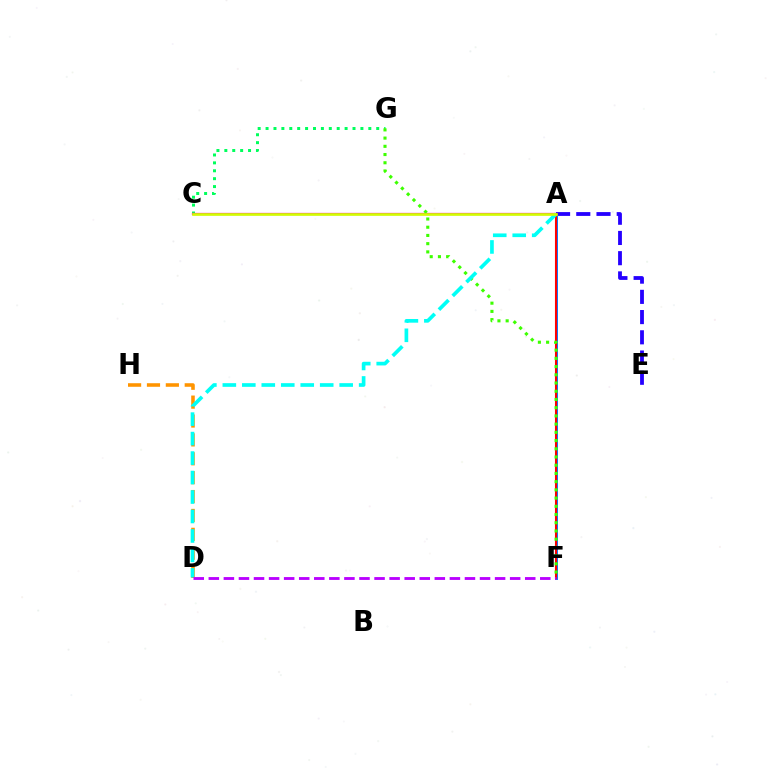{('A', 'F'): [{'color': '#0074ff', 'line_style': 'solid', 'thickness': 2.09}, {'color': '#ff0000', 'line_style': 'solid', 'thickness': 1.51}], ('D', 'H'): [{'color': '#ff9400', 'line_style': 'dashed', 'thickness': 2.57}], ('C', 'G'): [{'color': '#00ff5c', 'line_style': 'dotted', 'thickness': 2.15}], ('A', 'C'): [{'color': '#ff00ac', 'line_style': 'solid', 'thickness': 1.62}, {'color': '#d1ff00', 'line_style': 'solid', 'thickness': 1.9}], ('A', 'E'): [{'color': '#2500ff', 'line_style': 'dashed', 'thickness': 2.75}], ('F', 'G'): [{'color': '#3dff00', 'line_style': 'dotted', 'thickness': 2.23}], ('A', 'D'): [{'color': '#00fff6', 'line_style': 'dashed', 'thickness': 2.65}], ('D', 'F'): [{'color': '#b900ff', 'line_style': 'dashed', 'thickness': 2.05}]}